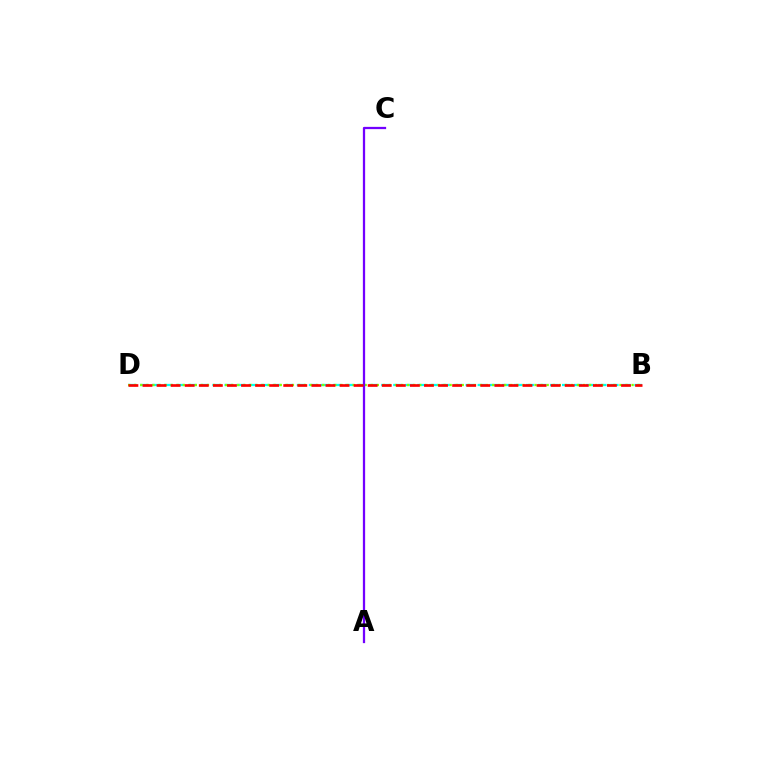{('B', 'D'): [{'color': '#00fff6', 'line_style': 'dashed', 'thickness': 1.64}, {'color': '#84ff00', 'line_style': 'dotted', 'thickness': 1.65}, {'color': '#ff0000', 'line_style': 'dashed', 'thickness': 1.91}], ('A', 'C'): [{'color': '#7200ff', 'line_style': 'solid', 'thickness': 1.63}]}